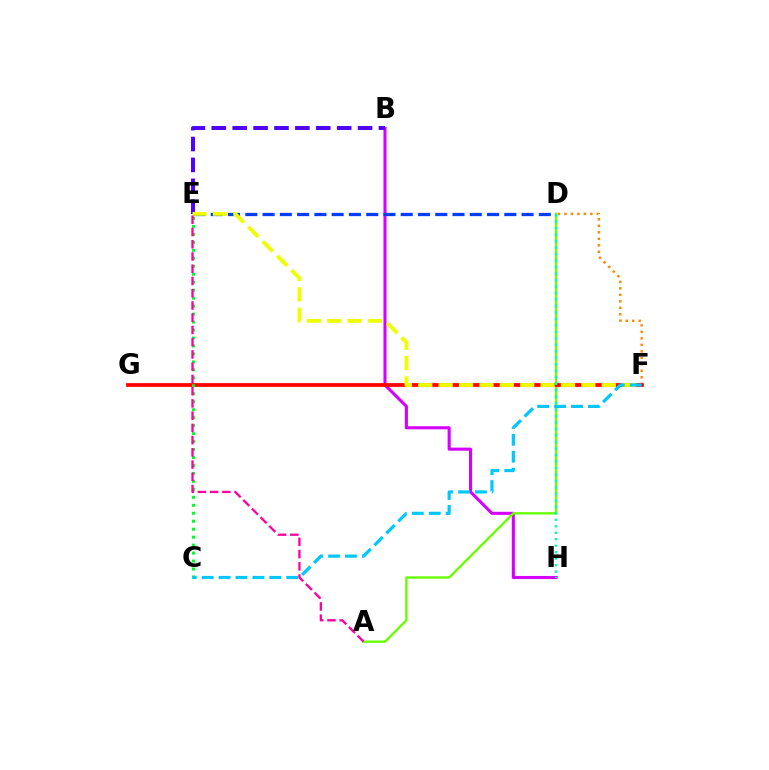{('D', 'F'): [{'color': '#ff8800', 'line_style': 'dotted', 'thickness': 1.76}], ('B', 'H'): [{'color': '#d600ff', 'line_style': 'solid', 'thickness': 2.22}], ('D', 'E'): [{'color': '#003fff', 'line_style': 'dashed', 'thickness': 2.35}], ('A', 'D'): [{'color': '#66ff00', 'line_style': 'solid', 'thickness': 1.7}], ('F', 'G'): [{'color': '#ff0000', 'line_style': 'solid', 'thickness': 2.7}], ('B', 'E'): [{'color': '#4f00ff', 'line_style': 'dashed', 'thickness': 2.84}], ('E', 'F'): [{'color': '#eeff00', 'line_style': 'dashed', 'thickness': 2.77}], ('C', 'E'): [{'color': '#00ff27', 'line_style': 'dotted', 'thickness': 2.16}], ('C', 'F'): [{'color': '#00c7ff', 'line_style': 'dashed', 'thickness': 2.3}], ('D', 'H'): [{'color': '#00ffaf', 'line_style': 'dotted', 'thickness': 1.76}], ('A', 'E'): [{'color': '#ff00a0', 'line_style': 'dashed', 'thickness': 1.66}]}